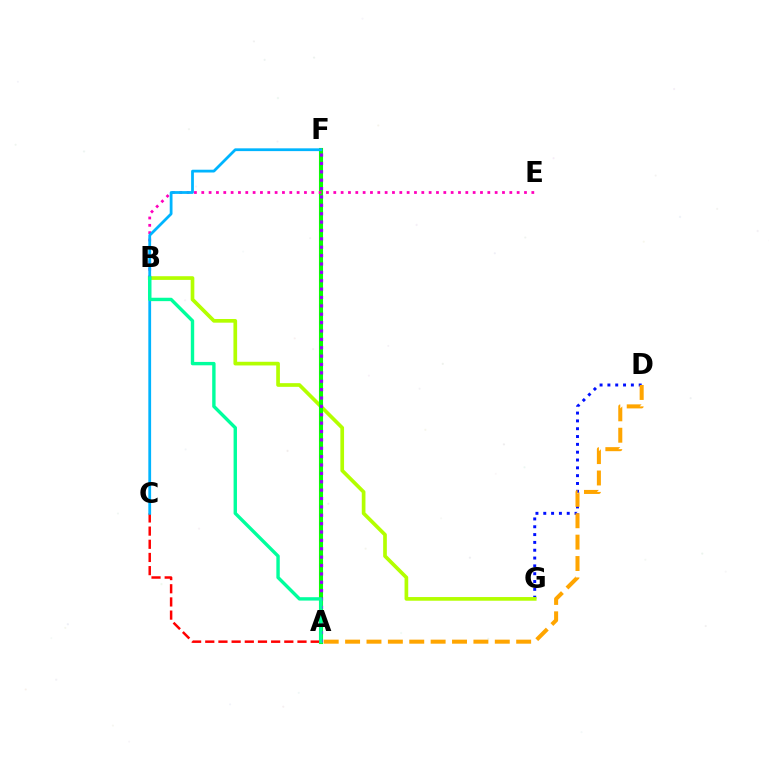{('D', 'G'): [{'color': '#0010ff', 'line_style': 'dotted', 'thickness': 2.13}], ('B', 'G'): [{'color': '#b3ff00', 'line_style': 'solid', 'thickness': 2.65}], ('A', 'F'): [{'color': '#08ff00', 'line_style': 'solid', 'thickness': 2.94}, {'color': '#9b00ff', 'line_style': 'dotted', 'thickness': 2.28}], ('B', 'E'): [{'color': '#ff00bd', 'line_style': 'dotted', 'thickness': 1.99}], ('A', 'C'): [{'color': '#ff0000', 'line_style': 'dashed', 'thickness': 1.79}], ('C', 'F'): [{'color': '#00b5ff', 'line_style': 'solid', 'thickness': 2.0}], ('A', 'B'): [{'color': '#00ff9d', 'line_style': 'solid', 'thickness': 2.44}], ('A', 'D'): [{'color': '#ffa500', 'line_style': 'dashed', 'thickness': 2.9}]}